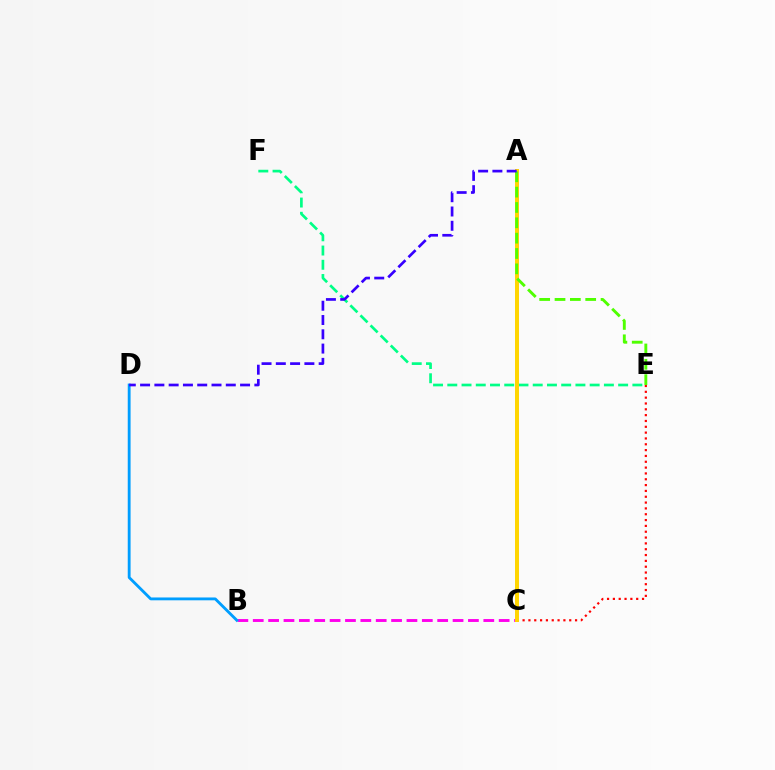{('E', 'F'): [{'color': '#00ff86', 'line_style': 'dashed', 'thickness': 1.93}], ('B', 'C'): [{'color': '#ff00ed', 'line_style': 'dashed', 'thickness': 2.09}], ('B', 'D'): [{'color': '#009eff', 'line_style': 'solid', 'thickness': 2.04}], ('C', 'E'): [{'color': '#ff0000', 'line_style': 'dotted', 'thickness': 1.58}], ('A', 'C'): [{'color': '#ffd500', 'line_style': 'solid', 'thickness': 2.87}], ('A', 'E'): [{'color': '#4fff00', 'line_style': 'dashed', 'thickness': 2.08}], ('A', 'D'): [{'color': '#3700ff', 'line_style': 'dashed', 'thickness': 1.94}]}